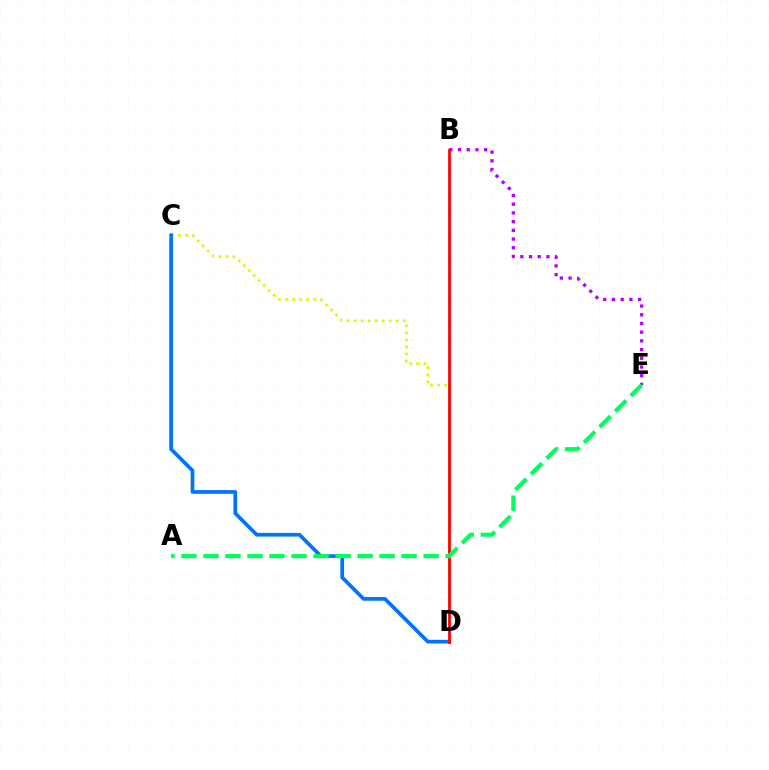{('C', 'D'): [{'color': '#d1ff00', 'line_style': 'dotted', 'thickness': 1.91}, {'color': '#0074ff', 'line_style': 'solid', 'thickness': 2.66}], ('B', 'E'): [{'color': '#b900ff', 'line_style': 'dotted', 'thickness': 2.37}], ('B', 'D'): [{'color': '#ff0000', 'line_style': 'solid', 'thickness': 1.99}], ('A', 'E'): [{'color': '#00ff5c', 'line_style': 'dashed', 'thickness': 2.99}]}